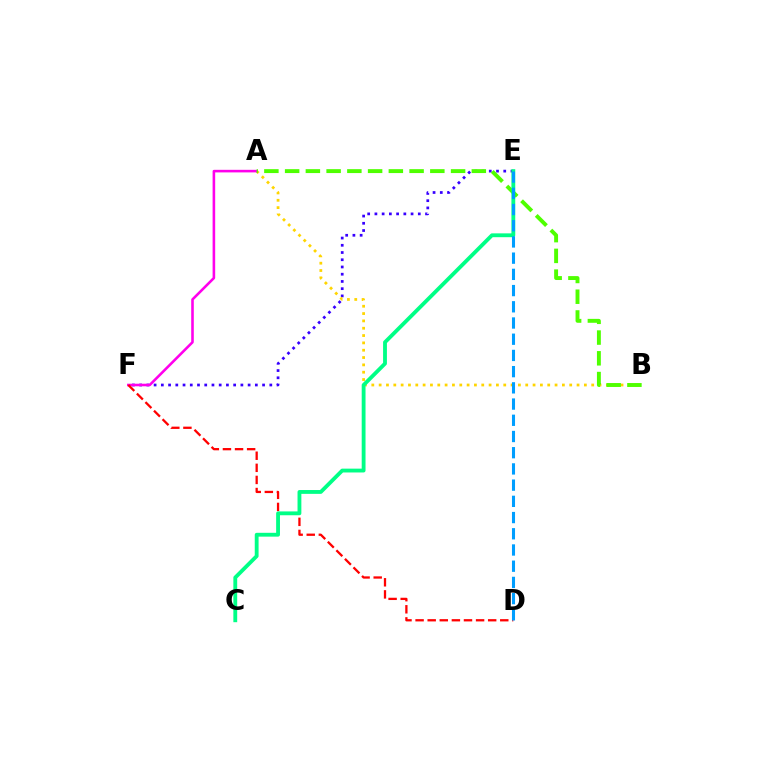{('E', 'F'): [{'color': '#3700ff', 'line_style': 'dotted', 'thickness': 1.96}], ('A', 'B'): [{'color': '#ffd500', 'line_style': 'dotted', 'thickness': 1.99}, {'color': '#4fff00', 'line_style': 'dashed', 'thickness': 2.82}], ('A', 'F'): [{'color': '#ff00ed', 'line_style': 'solid', 'thickness': 1.86}], ('D', 'F'): [{'color': '#ff0000', 'line_style': 'dashed', 'thickness': 1.64}], ('C', 'E'): [{'color': '#00ff86', 'line_style': 'solid', 'thickness': 2.76}], ('D', 'E'): [{'color': '#009eff', 'line_style': 'dashed', 'thickness': 2.2}]}